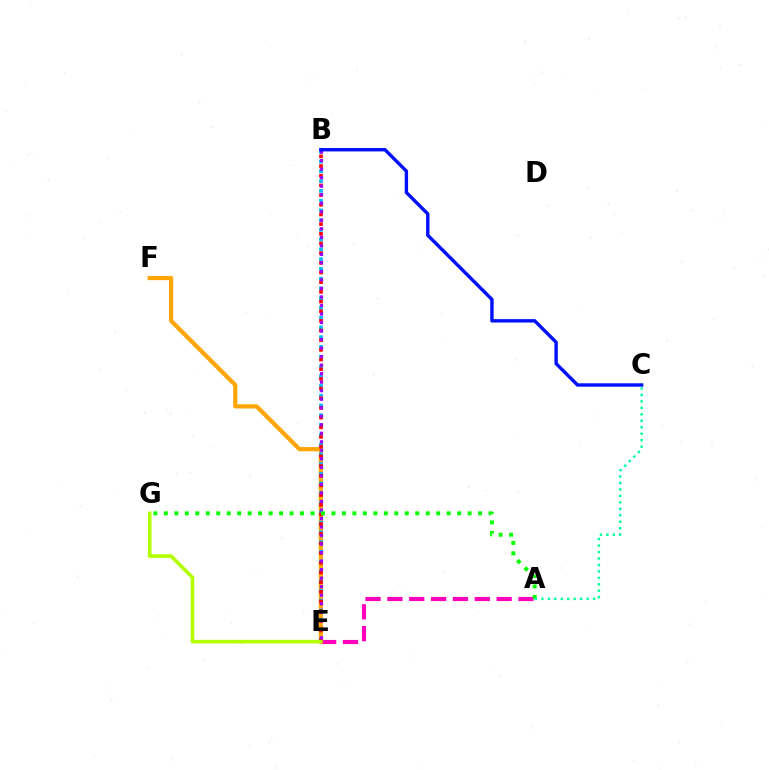{('E', 'F'): [{'color': '#ffa500', 'line_style': 'solid', 'thickness': 2.99}], ('B', 'E'): [{'color': '#00b5ff', 'line_style': 'dotted', 'thickness': 2.65}, {'color': '#ff0000', 'line_style': 'dotted', 'thickness': 2.63}, {'color': '#9b00ff', 'line_style': 'dotted', 'thickness': 2.32}], ('A', 'E'): [{'color': '#ff00bd', 'line_style': 'dashed', 'thickness': 2.97}], ('E', 'G'): [{'color': '#b3ff00', 'line_style': 'solid', 'thickness': 2.61}], ('A', 'G'): [{'color': '#08ff00', 'line_style': 'dotted', 'thickness': 2.85}], ('B', 'C'): [{'color': '#0010ff', 'line_style': 'solid', 'thickness': 2.45}], ('A', 'C'): [{'color': '#00ff9d', 'line_style': 'dotted', 'thickness': 1.75}]}